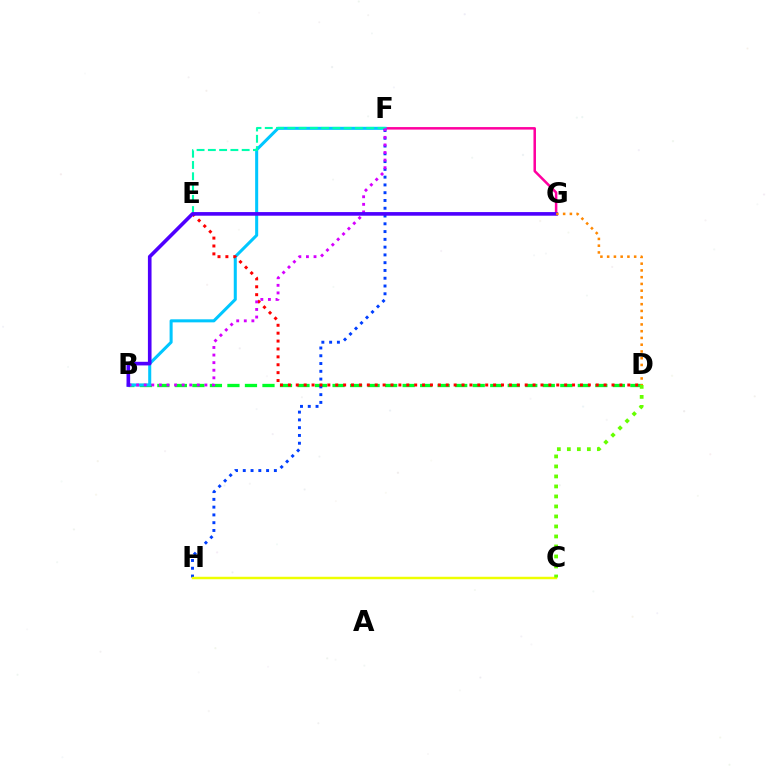{('F', 'G'): [{'color': '#ff00a0', 'line_style': 'solid', 'thickness': 1.81}], ('B', 'D'): [{'color': '#00ff27', 'line_style': 'dashed', 'thickness': 2.38}], ('B', 'F'): [{'color': '#00c7ff', 'line_style': 'solid', 'thickness': 2.19}, {'color': '#d600ff', 'line_style': 'dotted', 'thickness': 2.06}], ('E', 'F'): [{'color': '#00ffaf', 'line_style': 'dashed', 'thickness': 1.53}], ('F', 'H'): [{'color': '#003fff', 'line_style': 'dotted', 'thickness': 2.11}], ('D', 'E'): [{'color': '#ff0000', 'line_style': 'dotted', 'thickness': 2.14}], ('C', 'H'): [{'color': '#eeff00', 'line_style': 'solid', 'thickness': 1.77}], ('B', 'G'): [{'color': '#4f00ff', 'line_style': 'solid', 'thickness': 2.61}], ('D', 'G'): [{'color': '#ff8800', 'line_style': 'dotted', 'thickness': 1.83}], ('C', 'D'): [{'color': '#66ff00', 'line_style': 'dotted', 'thickness': 2.72}]}